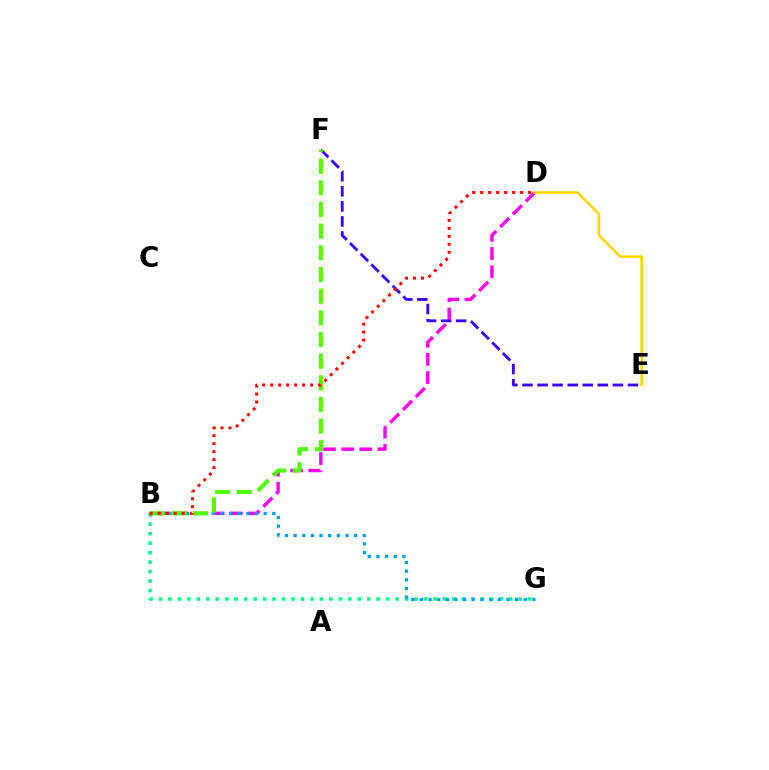{('B', 'G'): [{'color': '#00ff86', 'line_style': 'dotted', 'thickness': 2.57}, {'color': '#009eff', 'line_style': 'dotted', 'thickness': 2.35}], ('B', 'D'): [{'color': '#ff00ed', 'line_style': 'dashed', 'thickness': 2.46}, {'color': '#ff0000', 'line_style': 'dotted', 'thickness': 2.17}], ('E', 'F'): [{'color': '#3700ff', 'line_style': 'dashed', 'thickness': 2.05}], ('B', 'F'): [{'color': '#4fff00', 'line_style': 'dashed', 'thickness': 2.94}], ('D', 'E'): [{'color': '#ffd500', 'line_style': 'solid', 'thickness': 1.87}]}